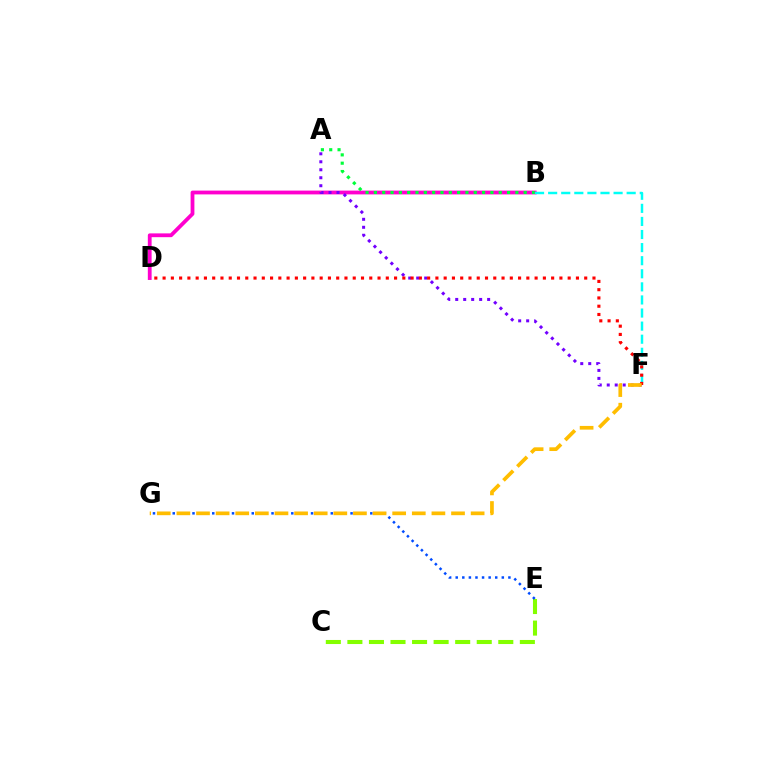{('B', 'D'): [{'color': '#ff00cf', 'line_style': 'solid', 'thickness': 2.73}], ('B', 'F'): [{'color': '#00fff6', 'line_style': 'dashed', 'thickness': 1.78}], ('A', 'F'): [{'color': '#7200ff', 'line_style': 'dotted', 'thickness': 2.17}], ('C', 'E'): [{'color': '#84ff00', 'line_style': 'dashed', 'thickness': 2.93}], ('D', 'F'): [{'color': '#ff0000', 'line_style': 'dotted', 'thickness': 2.25}], ('E', 'G'): [{'color': '#004bff', 'line_style': 'dotted', 'thickness': 1.79}], ('F', 'G'): [{'color': '#ffbd00', 'line_style': 'dashed', 'thickness': 2.66}], ('A', 'B'): [{'color': '#00ff39', 'line_style': 'dotted', 'thickness': 2.26}]}